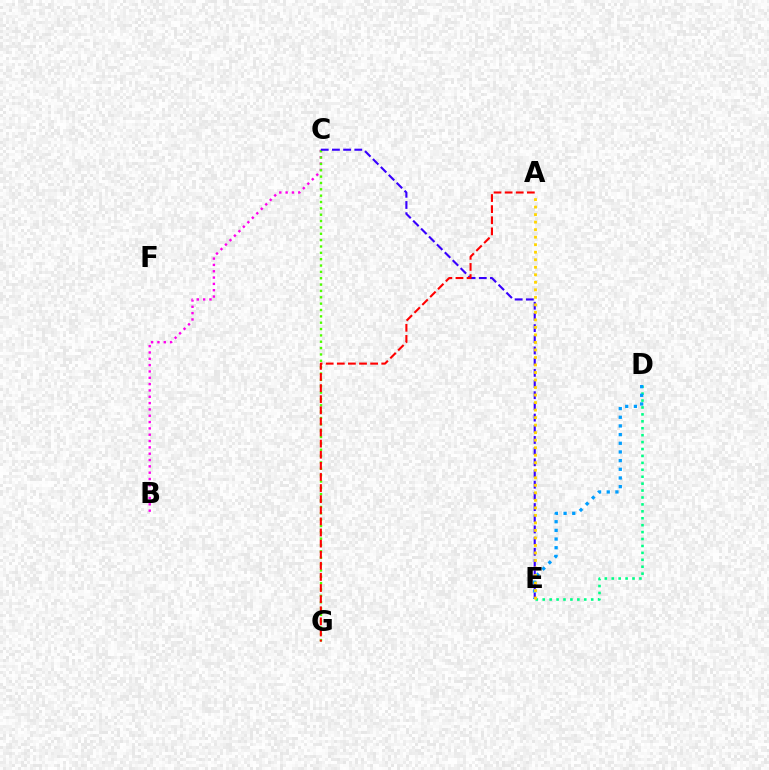{('B', 'C'): [{'color': '#ff00ed', 'line_style': 'dotted', 'thickness': 1.72}], ('C', 'G'): [{'color': '#4fff00', 'line_style': 'dotted', 'thickness': 1.73}], ('D', 'E'): [{'color': '#00ff86', 'line_style': 'dotted', 'thickness': 1.88}, {'color': '#009eff', 'line_style': 'dotted', 'thickness': 2.36}], ('C', 'E'): [{'color': '#3700ff', 'line_style': 'dashed', 'thickness': 1.52}], ('A', 'G'): [{'color': '#ff0000', 'line_style': 'dashed', 'thickness': 1.51}], ('A', 'E'): [{'color': '#ffd500', 'line_style': 'dotted', 'thickness': 2.04}]}